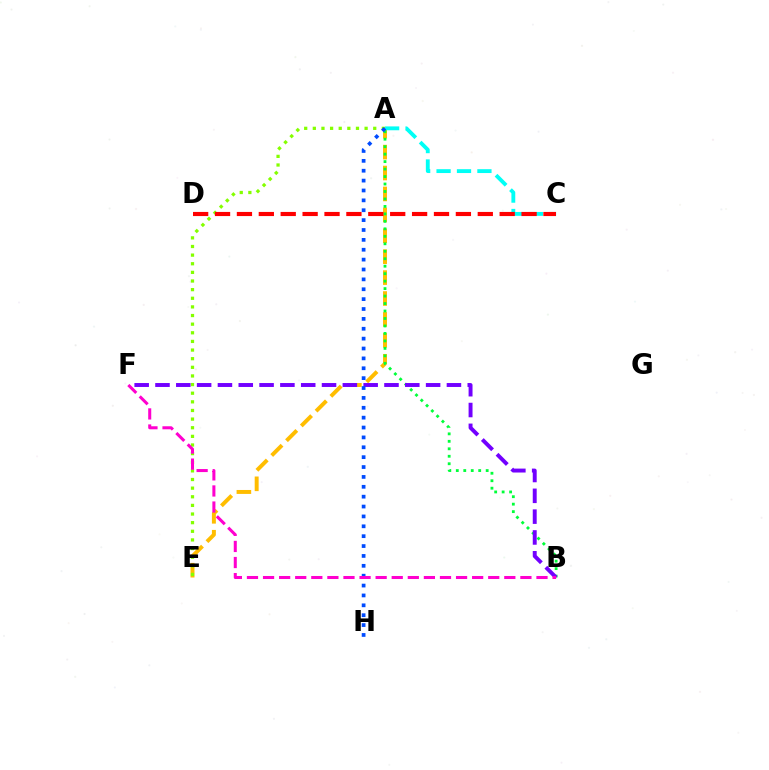{('A', 'E'): [{'color': '#ffbd00', 'line_style': 'dashed', 'thickness': 2.84}, {'color': '#84ff00', 'line_style': 'dotted', 'thickness': 2.34}], ('A', 'C'): [{'color': '#00fff6', 'line_style': 'dashed', 'thickness': 2.77}], ('A', 'B'): [{'color': '#00ff39', 'line_style': 'dotted', 'thickness': 2.03}], ('C', 'D'): [{'color': '#ff0000', 'line_style': 'dashed', 'thickness': 2.97}], ('B', 'F'): [{'color': '#7200ff', 'line_style': 'dashed', 'thickness': 2.83}, {'color': '#ff00cf', 'line_style': 'dashed', 'thickness': 2.19}], ('A', 'H'): [{'color': '#004bff', 'line_style': 'dotted', 'thickness': 2.68}]}